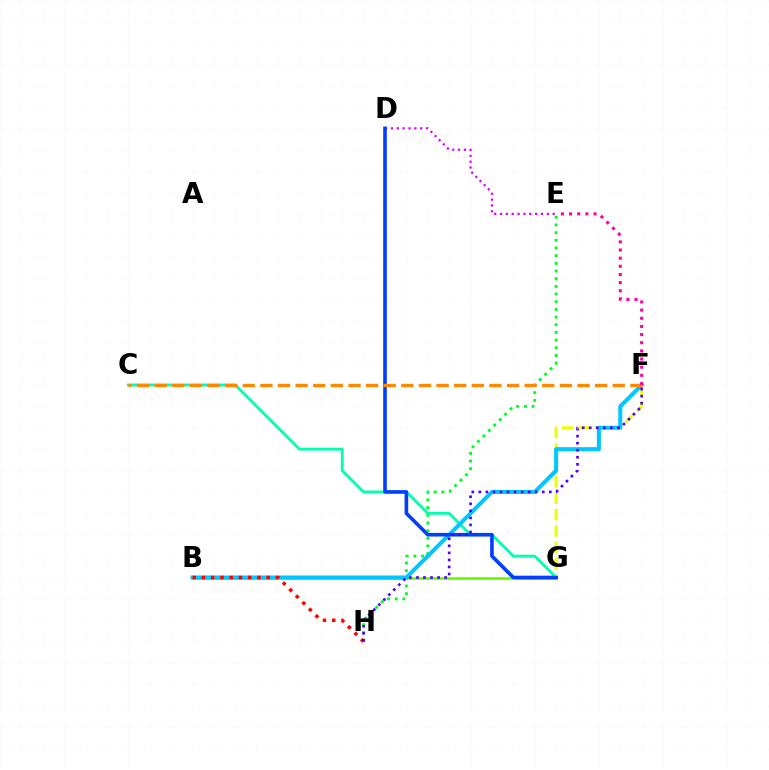{('E', 'H'): [{'color': '#00ff27', 'line_style': 'dotted', 'thickness': 2.09}], ('C', 'G'): [{'color': '#00ffaf', 'line_style': 'solid', 'thickness': 2.02}], ('B', 'G'): [{'color': '#66ff00', 'line_style': 'solid', 'thickness': 1.96}], ('F', 'G'): [{'color': '#eeff00', 'line_style': 'dashed', 'thickness': 2.23}], ('D', 'E'): [{'color': '#d600ff', 'line_style': 'dotted', 'thickness': 1.59}], ('B', 'F'): [{'color': '#00c7ff', 'line_style': 'solid', 'thickness': 2.9}], ('B', 'H'): [{'color': '#ff0000', 'line_style': 'dotted', 'thickness': 2.51}], ('D', 'G'): [{'color': '#003fff', 'line_style': 'solid', 'thickness': 2.61}], ('C', 'F'): [{'color': '#ff8800', 'line_style': 'dashed', 'thickness': 2.39}], ('F', 'H'): [{'color': '#4f00ff', 'line_style': 'dotted', 'thickness': 1.91}], ('E', 'F'): [{'color': '#ff00a0', 'line_style': 'dotted', 'thickness': 2.21}]}